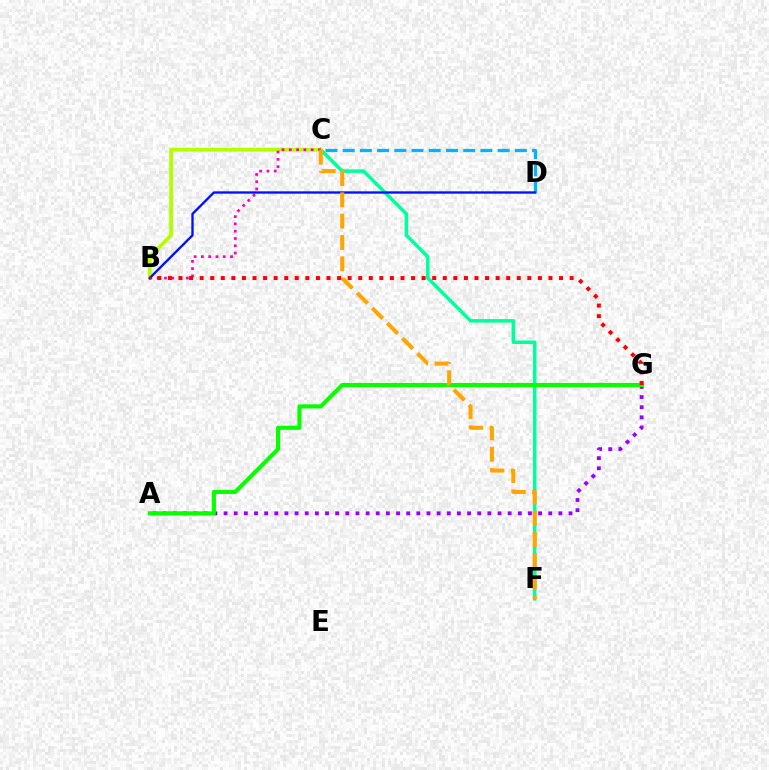{('C', 'D'): [{'color': '#00b5ff', 'line_style': 'dashed', 'thickness': 2.34}], ('C', 'F'): [{'color': '#00ff9d', 'line_style': 'solid', 'thickness': 2.53}, {'color': '#ffa500', 'line_style': 'dashed', 'thickness': 2.9}], ('A', 'G'): [{'color': '#9b00ff', 'line_style': 'dotted', 'thickness': 2.76}, {'color': '#08ff00', 'line_style': 'solid', 'thickness': 2.96}], ('B', 'C'): [{'color': '#b3ff00', 'line_style': 'solid', 'thickness': 2.72}, {'color': '#ff00bd', 'line_style': 'dotted', 'thickness': 1.98}], ('B', 'D'): [{'color': '#0010ff', 'line_style': 'solid', 'thickness': 1.68}], ('B', 'G'): [{'color': '#ff0000', 'line_style': 'dotted', 'thickness': 2.87}]}